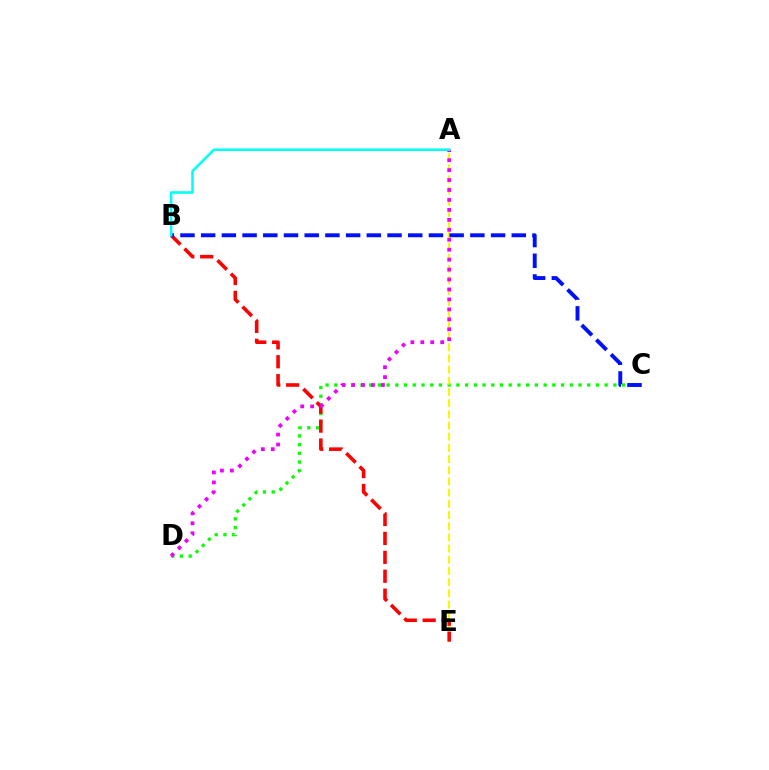{('C', 'D'): [{'color': '#08ff00', 'line_style': 'dotted', 'thickness': 2.37}], ('A', 'E'): [{'color': '#fcf500', 'line_style': 'dashed', 'thickness': 1.52}], ('B', 'E'): [{'color': '#ff0000', 'line_style': 'dashed', 'thickness': 2.57}], ('B', 'C'): [{'color': '#0010ff', 'line_style': 'dashed', 'thickness': 2.81}], ('A', 'D'): [{'color': '#ee00ff', 'line_style': 'dotted', 'thickness': 2.7}], ('A', 'B'): [{'color': '#00fff6', 'line_style': 'solid', 'thickness': 1.85}]}